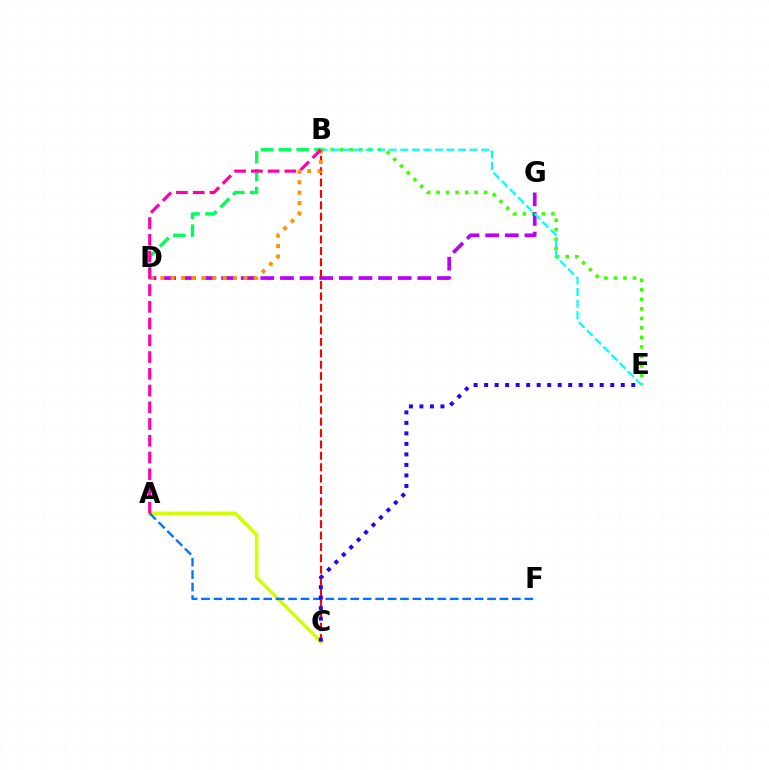{('B', 'E'): [{'color': '#3dff00', 'line_style': 'dotted', 'thickness': 2.58}, {'color': '#00fff6', 'line_style': 'dashed', 'thickness': 1.57}], ('D', 'G'): [{'color': '#b900ff', 'line_style': 'dashed', 'thickness': 2.67}], ('B', 'C'): [{'color': '#ff0000', 'line_style': 'dashed', 'thickness': 1.55}], ('A', 'C'): [{'color': '#d1ff00', 'line_style': 'solid', 'thickness': 2.54}], ('A', 'F'): [{'color': '#0074ff', 'line_style': 'dashed', 'thickness': 1.69}], ('B', 'D'): [{'color': '#00ff5c', 'line_style': 'dashed', 'thickness': 2.43}, {'color': '#ff9400', 'line_style': 'dotted', 'thickness': 2.82}], ('C', 'E'): [{'color': '#2500ff', 'line_style': 'dotted', 'thickness': 2.86}], ('A', 'B'): [{'color': '#ff00ac', 'line_style': 'dashed', 'thickness': 2.28}]}